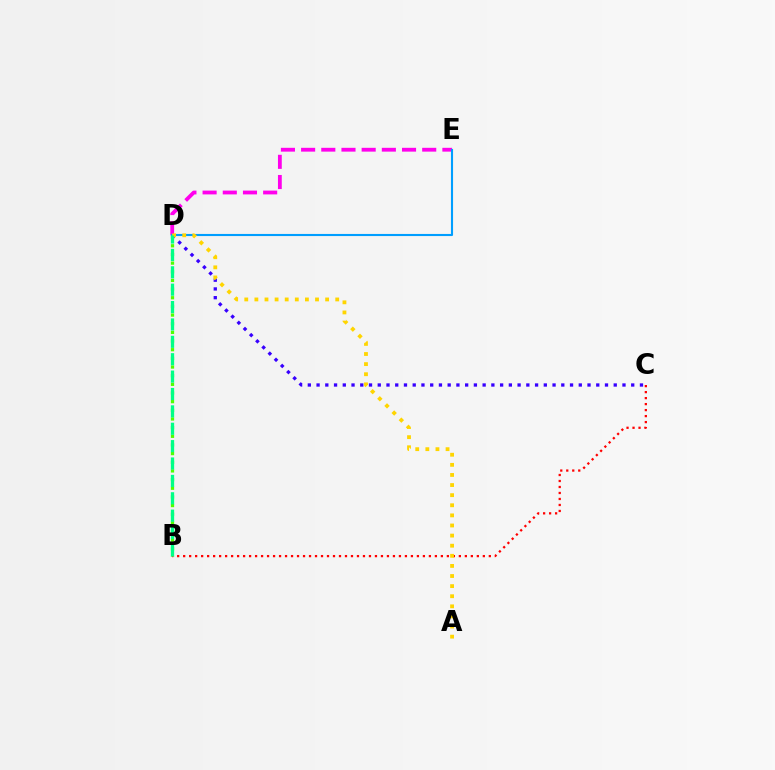{('D', 'E'): [{'color': '#ff00ed', 'line_style': 'dashed', 'thickness': 2.74}, {'color': '#009eff', 'line_style': 'solid', 'thickness': 1.52}], ('B', 'D'): [{'color': '#4fff00', 'line_style': 'dotted', 'thickness': 2.35}, {'color': '#00ff86', 'line_style': 'dashed', 'thickness': 2.36}], ('B', 'C'): [{'color': '#ff0000', 'line_style': 'dotted', 'thickness': 1.63}], ('C', 'D'): [{'color': '#3700ff', 'line_style': 'dotted', 'thickness': 2.37}], ('A', 'D'): [{'color': '#ffd500', 'line_style': 'dotted', 'thickness': 2.75}]}